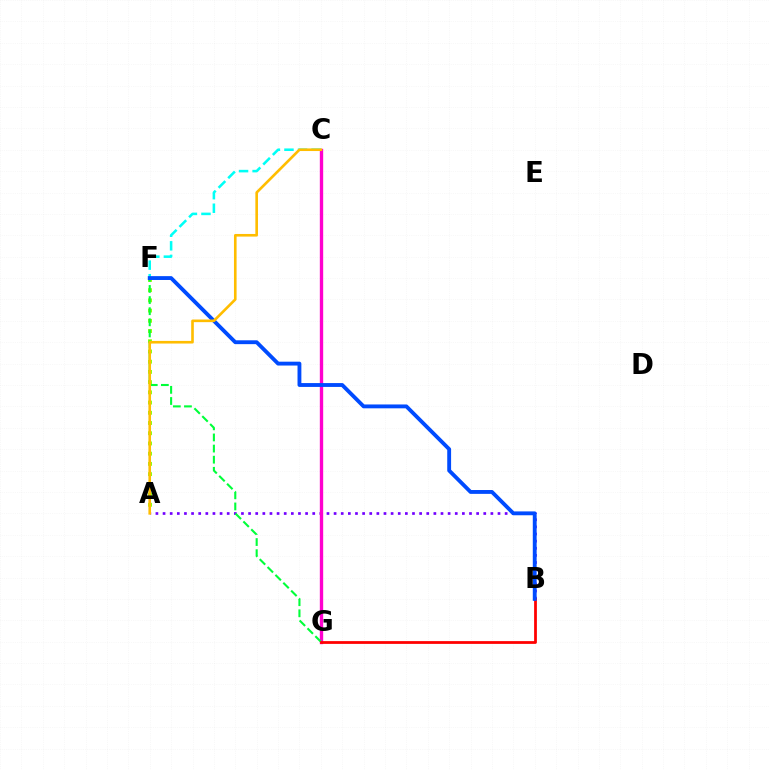{('A', 'B'): [{'color': '#7200ff', 'line_style': 'dotted', 'thickness': 1.94}], ('A', 'F'): [{'color': '#84ff00', 'line_style': 'dotted', 'thickness': 2.78}], ('C', 'G'): [{'color': '#ff00cf', 'line_style': 'solid', 'thickness': 2.41}], ('F', 'G'): [{'color': '#00ff39', 'line_style': 'dashed', 'thickness': 1.51}], ('C', 'F'): [{'color': '#00fff6', 'line_style': 'dashed', 'thickness': 1.84}], ('B', 'G'): [{'color': '#ff0000', 'line_style': 'solid', 'thickness': 1.99}], ('B', 'F'): [{'color': '#004bff', 'line_style': 'solid', 'thickness': 2.78}], ('A', 'C'): [{'color': '#ffbd00', 'line_style': 'solid', 'thickness': 1.89}]}